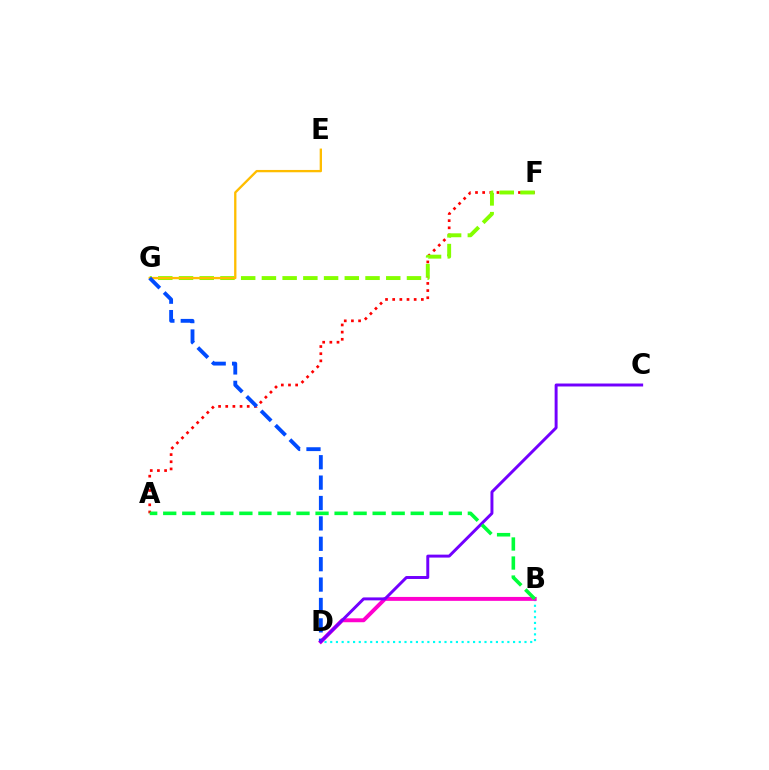{('A', 'F'): [{'color': '#ff0000', 'line_style': 'dotted', 'thickness': 1.95}], ('F', 'G'): [{'color': '#84ff00', 'line_style': 'dashed', 'thickness': 2.82}], ('B', 'D'): [{'color': '#00fff6', 'line_style': 'dotted', 'thickness': 1.55}, {'color': '#ff00cf', 'line_style': 'solid', 'thickness': 2.82}], ('E', 'G'): [{'color': '#ffbd00', 'line_style': 'solid', 'thickness': 1.67}], ('D', 'G'): [{'color': '#004bff', 'line_style': 'dashed', 'thickness': 2.77}], ('C', 'D'): [{'color': '#7200ff', 'line_style': 'solid', 'thickness': 2.13}], ('A', 'B'): [{'color': '#00ff39', 'line_style': 'dashed', 'thickness': 2.59}]}